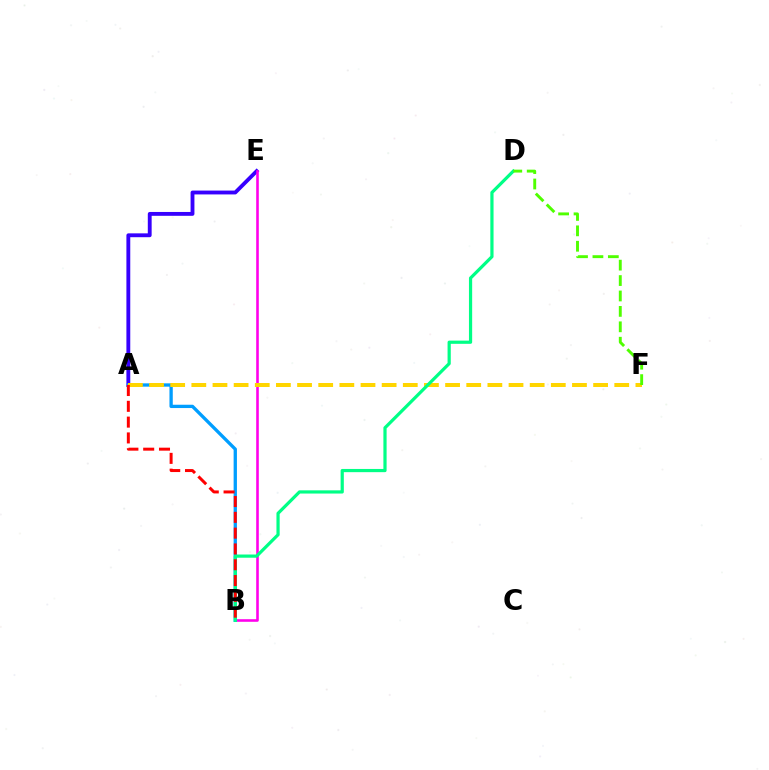{('A', 'E'): [{'color': '#3700ff', 'line_style': 'solid', 'thickness': 2.78}], ('B', 'E'): [{'color': '#ff00ed', 'line_style': 'solid', 'thickness': 1.87}], ('A', 'B'): [{'color': '#009eff', 'line_style': 'solid', 'thickness': 2.39}, {'color': '#ff0000', 'line_style': 'dashed', 'thickness': 2.15}], ('A', 'F'): [{'color': '#ffd500', 'line_style': 'dashed', 'thickness': 2.87}], ('B', 'D'): [{'color': '#00ff86', 'line_style': 'solid', 'thickness': 2.31}], ('D', 'F'): [{'color': '#4fff00', 'line_style': 'dashed', 'thickness': 2.09}]}